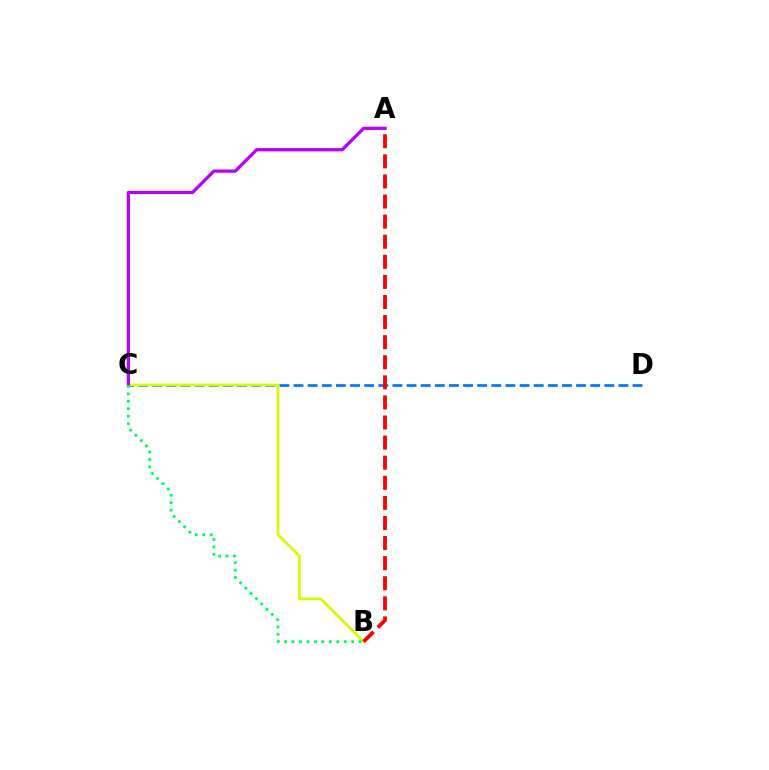{('C', 'D'): [{'color': '#0074ff', 'line_style': 'dashed', 'thickness': 1.92}], ('B', 'C'): [{'color': '#d1ff00', 'line_style': 'solid', 'thickness': 1.96}, {'color': '#00ff5c', 'line_style': 'dotted', 'thickness': 2.02}], ('A', 'C'): [{'color': '#b900ff', 'line_style': 'solid', 'thickness': 2.34}], ('A', 'B'): [{'color': '#ff0000', 'line_style': 'dashed', 'thickness': 2.73}]}